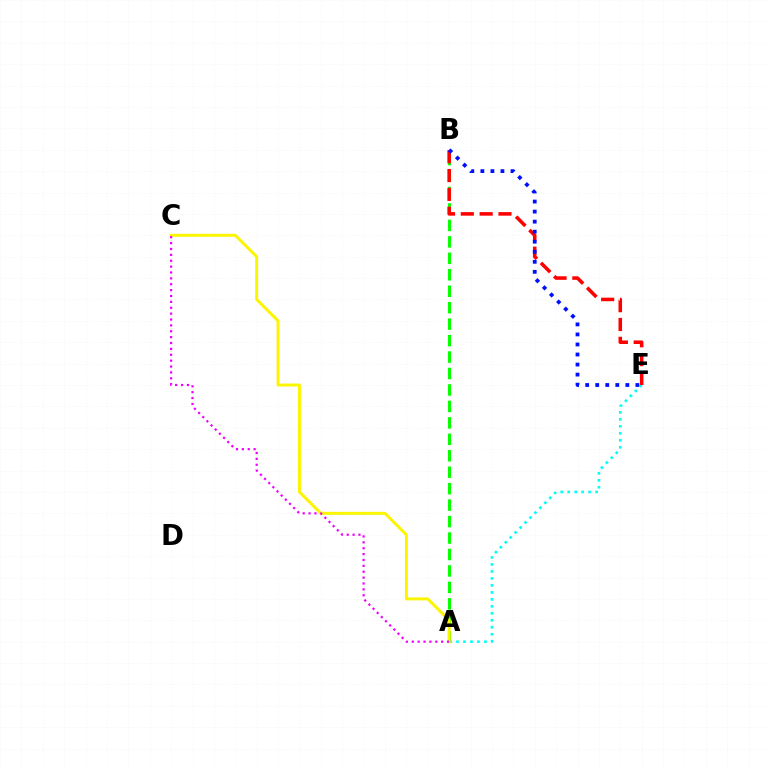{('A', 'B'): [{'color': '#08ff00', 'line_style': 'dashed', 'thickness': 2.24}], ('A', 'E'): [{'color': '#00fff6', 'line_style': 'dotted', 'thickness': 1.9}], ('A', 'C'): [{'color': '#fcf500', 'line_style': 'solid', 'thickness': 2.13}, {'color': '#ee00ff', 'line_style': 'dotted', 'thickness': 1.6}], ('B', 'E'): [{'color': '#ff0000', 'line_style': 'dashed', 'thickness': 2.56}, {'color': '#0010ff', 'line_style': 'dotted', 'thickness': 2.73}]}